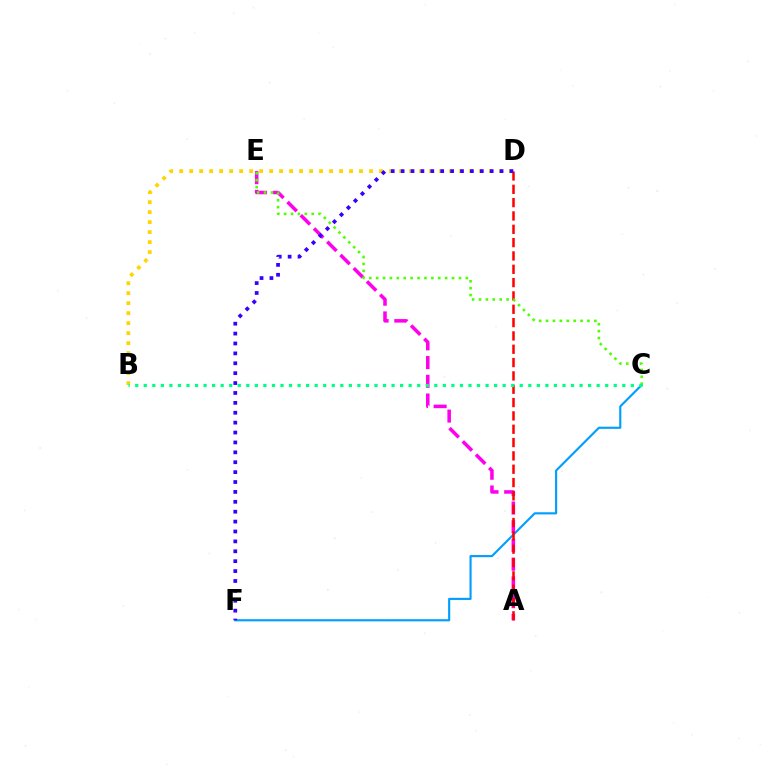{('C', 'F'): [{'color': '#009eff', 'line_style': 'solid', 'thickness': 1.53}], ('A', 'E'): [{'color': '#ff00ed', 'line_style': 'dashed', 'thickness': 2.54}], ('A', 'D'): [{'color': '#ff0000', 'line_style': 'dashed', 'thickness': 1.81}], ('C', 'E'): [{'color': '#4fff00', 'line_style': 'dotted', 'thickness': 1.88}], ('B', 'D'): [{'color': '#ffd500', 'line_style': 'dotted', 'thickness': 2.71}], ('B', 'C'): [{'color': '#00ff86', 'line_style': 'dotted', 'thickness': 2.32}], ('D', 'F'): [{'color': '#3700ff', 'line_style': 'dotted', 'thickness': 2.69}]}